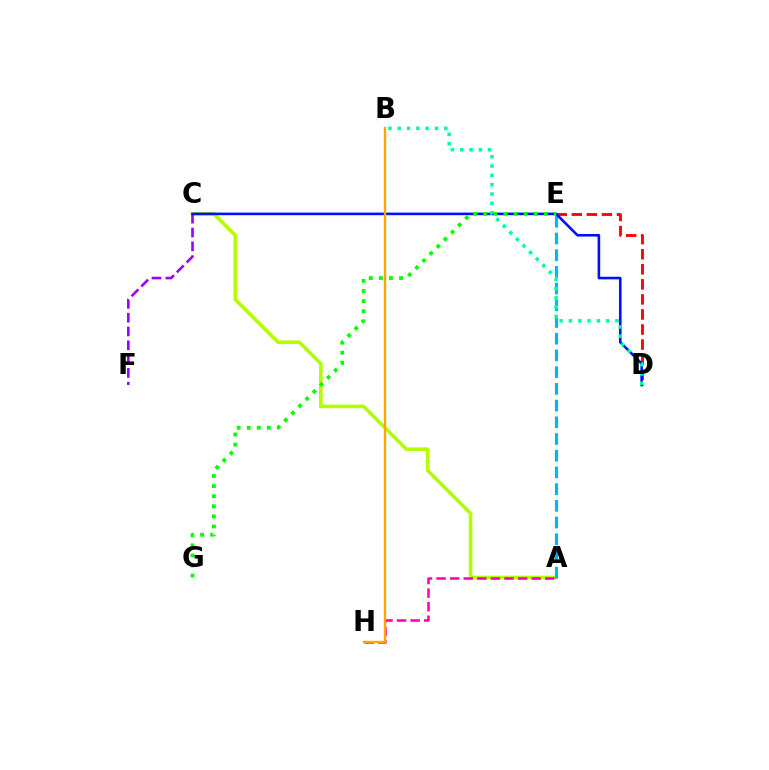{('A', 'C'): [{'color': '#b3ff00', 'line_style': 'solid', 'thickness': 2.61}], ('A', 'E'): [{'color': '#00b5ff', 'line_style': 'dashed', 'thickness': 2.27}], ('C', 'F'): [{'color': '#9b00ff', 'line_style': 'dashed', 'thickness': 1.88}], ('D', 'E'): [{'color': '#ff0000', 'line_style': 'dashed', 'thickness': 2.05}], ('C', 'D'): [{'color': '#0010ff', 'line_style': 'solid', 'thickness': 1.87}], ('B', 'D'): [{'color': '#00ff9d', 'line_style': 'dotted', 'thickness': 2.53}], ('A', 'H'): [{'color': '#ff00bd', 'line_style': 'dashed', 'thickness': 1.85}], ('E', 'G'): [{'color': '#08ff00', 'line_style': 'dotted', 'thickness': 2.74}], ('B', 'H'): [{'color': '#ffa500', 'line_style': 'solid', 'thickness': 1.72}]}